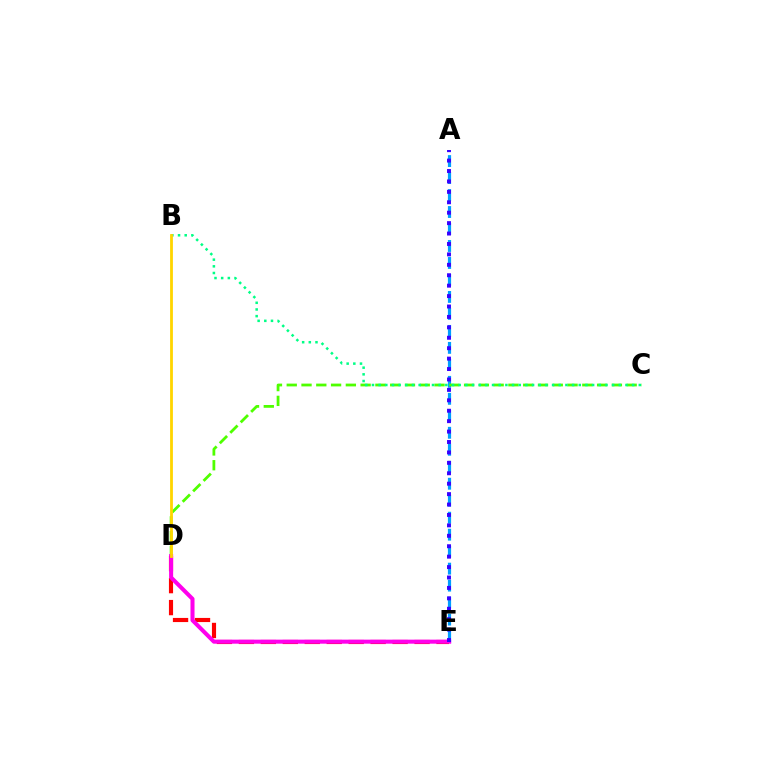{('A', 'E'): [{'color': '#009eff', 'line_style': 'dashed', 'thickness': 2.31}, {'color': '#3700ff', 'line_style': 'dotted', 'thickness': 2.83}], ('D', 'E'): [{'color': '#ff0000', 'line_style': 'dashed', 'thickness': 2.98}, {'color': '#ff00ed', 'line_style': 'solid', 'thickness': 2.91}], ('C', 'D'): [{'color': '#4fff00', 'line_style': 'dashed', 'thickness': 2.01}], ('B', 'C'): [{'color': '#00ff86', 'line_style': 'dotted', 'thickness': 1.81}], ('B', 'D'): [{'color': '#ffd500', 'line_style': 'solid', 'thickness': 2.02}]}